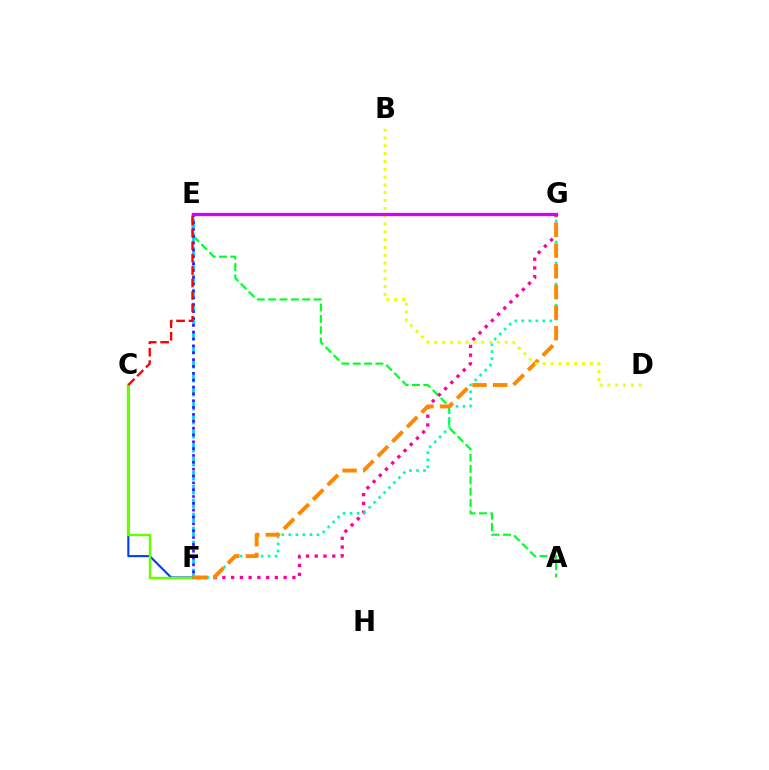{('A', 'E'): [{'color': '#00ff27', 'line_style': 'dashed', 'thickness': 1.54}], ('F', 'G'): [{'color': '#ff00a0', 'line_style': 'dotted', 'thickness': 2.38}, {'color': '#00ffaf', 'line_style': 'dotted', 'thickness': 1.91}, {'color': '#ff8800', 'line_style': 'dashed', 'thickness': 2.81}], ('C', 'F'): [{'color': '#003fff', 'line_style': 'solid', 'thickness': 1.52}, {'color': '#66ff00', 'line_style': 'solid', 'thickness': 1.76}], ('E', 'F'): [{'color': '#00c7ff', 'line_style': 'dashed', 'thickness': 1.9}, {'color': '#4f00ff', 'line_style': 'dotted', 'thickness': 1.86}], ('C', 'E'): [{'color': '#ff0000', 'line_style': 'dashed', 'thickness': 1.69}], ('B', 'D'): [{'color': '#eeff00', 'line_style': 'dotted', 'thickness': 2.13}], ('E', 'G'): [{'color': '#d600ff', 'line_style': 'solid', 'thickness': 2.36}]}